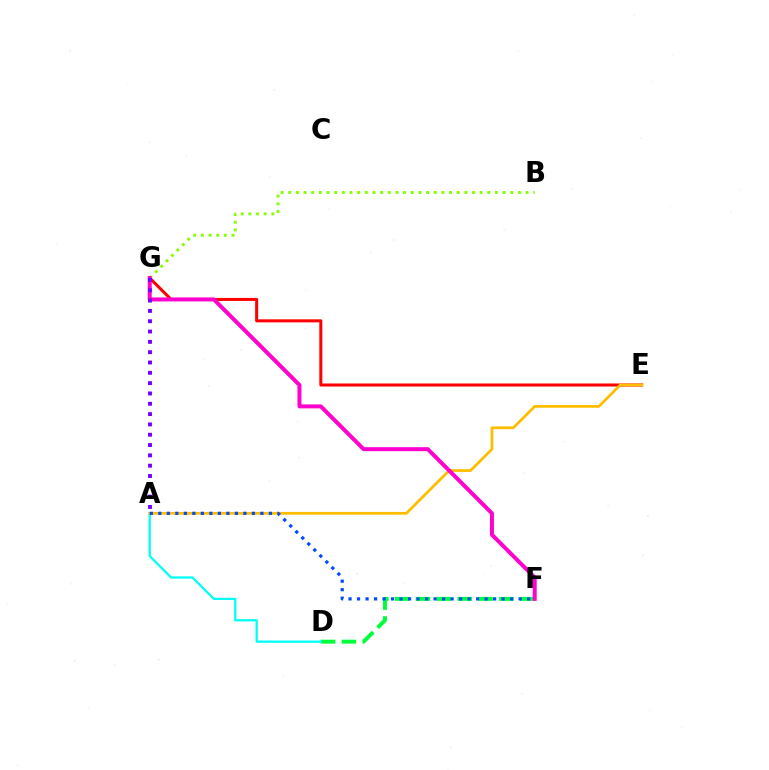{('D', 'F'): [{'color': '#00ff39', 'line_style': 'dashed', 'thickness': 2.83}], ('E', 'G'): [{'color': '#ff0000', 'line_style': 'solid', 'thickness': 2.19}], ('B', 'G'): [{'color': '#84ff00', 'line_style': 'dotted', 'thickness': 2.08}], ('A', 'D'): [{'color': '#00fff6', 'line_style': 'solid', 'thickness': 1.63}], ('A', 'E'): [{'color': '#ffbd00', 'line_style': 'solid', 'thickness': 1.99}], ('F', 'G'): [{'color': '#ff00cf', 'line_style': 'solid', 'thickness': 2.86}], ('A', 'G'): [{'color': '#7200ff', 'line_style': 'dotted', 'thickness': 2.8}], ('A', 'F'): [{'color': '#004bff', 'line_style': 'dotted', 'thickness': 2.31}]}